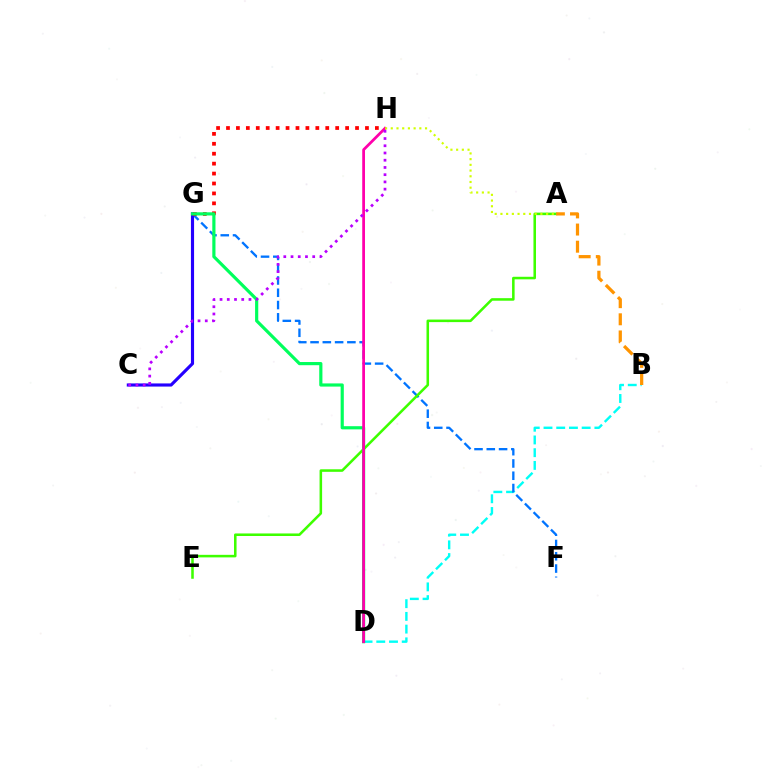{('B', 'D'): [{'color': '#00fff6', 'line_style': 'dashed', 'thickness': 1.73}], ('F', 'G'): [{'color': '#0074ff', 'line_style': 'dashed', 'thickness': 1.67}], ('C', 'G'): [{'color': '#2500ff', 'line_style': 'solid', 'thickness': 2.26}], ('A', 'E'): [{'color': '#3dff00', 'line_style': 'solid', 'thickness': 1.83}], ('G', 'H'): [{'color': '#ff0000', 'line_style': 'dotted', 'thickness': 2.7}], ('D', 'G'): [{'color': '#00ff5c', 'line_style': 'solid', 'thickness': 2.29}], ('A', 'B'): [{'color': '#ff9400', 'line_style': 'dashed', 'thickness': 2.33}], ('D', 'H'): [{'color': '#ff00ac', 'line_style': 'solid', 'thickness': 1.99}], ('A', 'H'): [{'color': '#d1ff00', 'line_style': 'dotted', 'thickness': 1.55}], ('C', 'H'): [{'color': '#b900ff', 'line_style': 'dotted', 'thickness': 1.96}]}